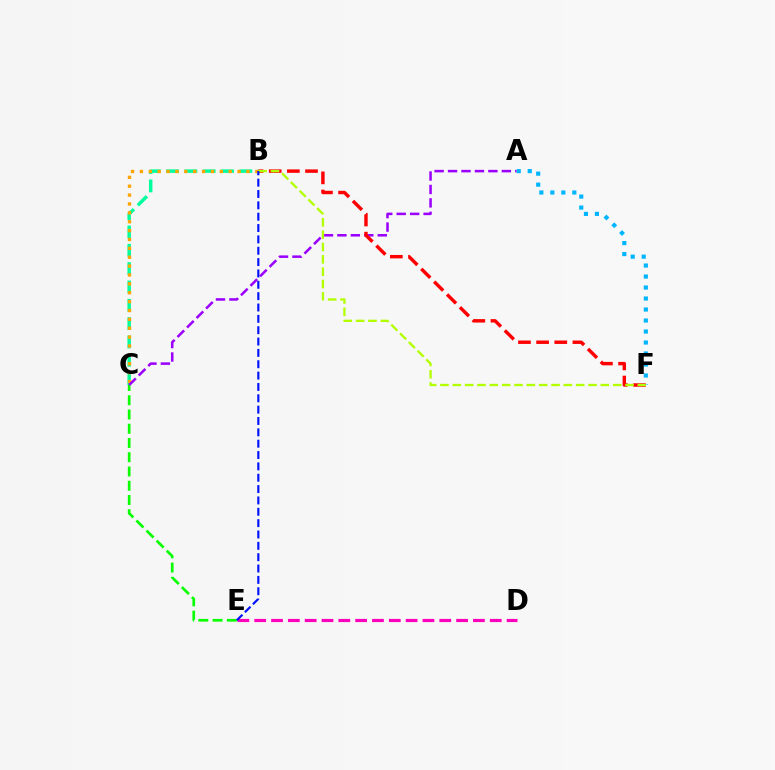{('B', 'C'): [{'color': '#00ff9d', 'line_style': 'dashed', 'thickness': 2.49}, {'color': '#ffa500', 'line_style': 'dotted', 'thickness': 2.41}], ('D', 'E'): [{'color': '#ff00bd', 'line_style': 'dashed', 'thickness': 2.29}], ('C', 'E'): [{'color': '#08ff00', 'line_style': 'dashed', 'thickness': 1.94}], ('A', 'C'): [{'color': '#9b00ff', 'line_style': 'dashed', 'thickness': 1.83}], ('B', 'F'): [{'color': '#ff0000', 'line_style': 'dashed', 'thickness': 2.47}, {'color': '#b3ff00', 'line_style': 'dashed', 'thickness': 1.68}], ('A', 'F'): [{'color': '#00b5ff', 'line_style': 'dotted', 'thickness': 2.99}], ('B', 'E'): [{'color': '#0010ff', 'line_style': 'dashed', 'thickness': 1.54}]}